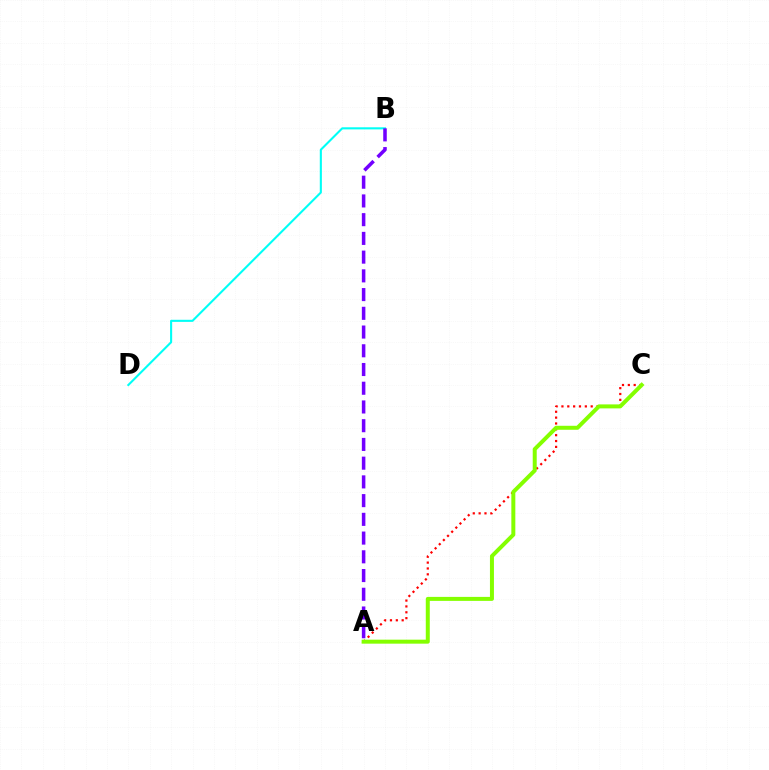{('B', 'D'): [{'color': '#00fff6', 'line_style': 'solid', 'thickness': 1.51}], ('A', 'C'): [{'color': '#ff0000', 'line_style': 'dotted', 'thickness': 1.59}, {'color': '#84ff00', 'line_style': 'solid', 'thickness': 2.87}], ('A', 'B'): [{'color': '#7200ff', 'line_style': 'dashed', 'thickness': 2.54}]}